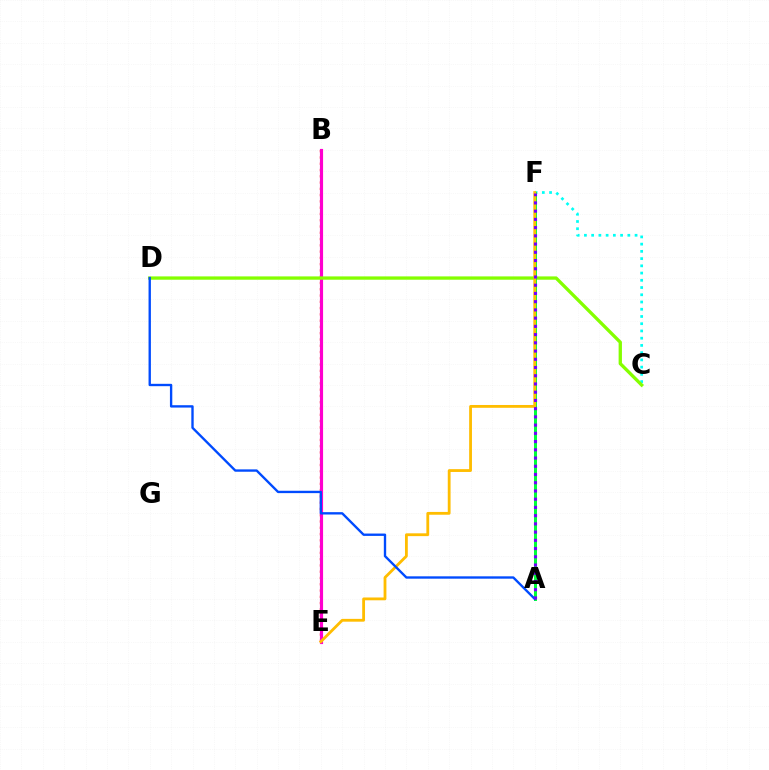{('B', 'E'): [{'color': '#ff0000', 'line_style': 'dotted', 'thickness': 1.71}, {'color': '#ff00cf', 'line_style': 'solid', 'thickness': 2.26}], ('C', 'F'): [{'color': '#00fff6', 'line_style': 'dotted', 'thickness': 1.97}], ('C', 'D'): [{'color': '#84ff00', 'line_style': 'solid', 'thickness': 2.39}], ('A', 'F'): [{'color': '#00ff39', 'line_style': 'solid', 'thickness': 2.16}, {'color': '#7200ff', 'line_style': 'dotted', 'thickness': 2.24}], ('E', 'F'): [{'color': '#ffbd00', 'line_style': 'solid', 'thickness': 2.02}], ('A', 'D'): [{'color': '#004bff', 'line_style': 'solid', 'thickness': 1.7}]}